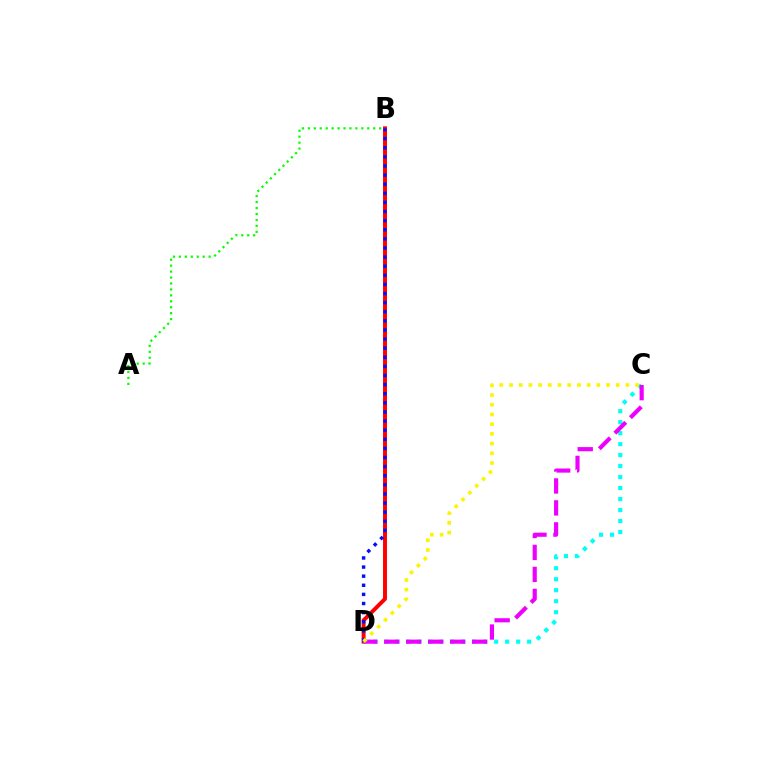{('B', 'D'): [{'color': '#ff0000', 'line_style': 'solid', 'thickness': 2.83}, {'color': '#0010ff', 'line_style': 'dotted', 'thickness': 2.48}], ('A', 'B'): [{'color': '#08ff00', 'line_style': 'dotted', 'thickness': 1.61}], ('C', 'D'): [{'color': '#00fff6', 'line_style': 'dotted', 'thickness': 2.98}, {'color': '#ee00ff', 'line_style': 'dashed', 'thickness': 2.98}, {'color': '#fcf500', 'line_style': 'dotted', 'thickness': 2.64}]}